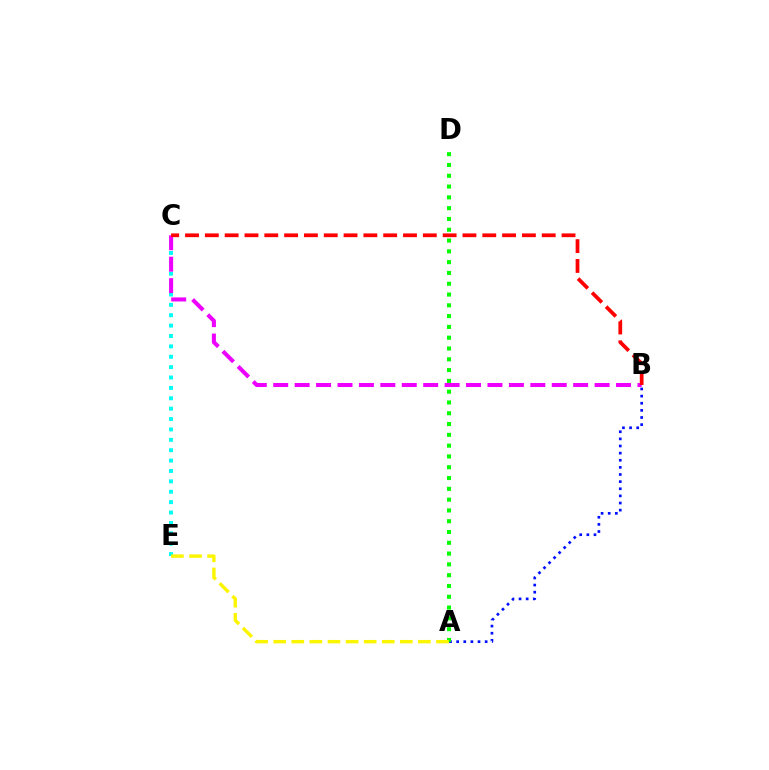{('C', 'E'): [{'color': '#00fff6', 'line_style': 'dotted', 'thickness': 2.82}], ('A', 'B'): [{'color': '#0010ff', 'line_style': 'dotted', 'thickness': 1.94}], ('B', 'C'): [{'color': '#ee00ff', 'line_style': 'dashed', 'thickness': 2.91}, {'color': '#ff0000', 'line_style': 'dashed', 'thickness': 2.69}], ('A', 'D'): [{'color': '#08ff00', 'line_style': 'dotted', 'thickness': 2.93}], ('A', 'E'): [{'color': '#fcf500', 'line_style': 'dashed', 'thickness': 2.46}]}